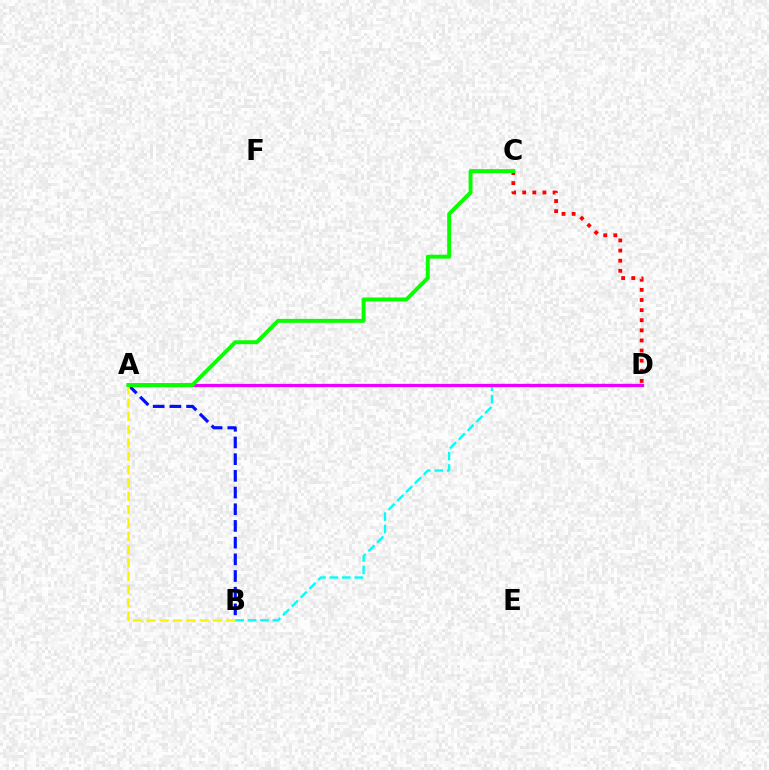{('B', 'D'): [{'color': '#00fff6', 'line_style': 'dashed', 'thickness': 1.69}], ('A', 'B'): [{'color': '#0010ff', 'line_style': 'dashed', 'thickness': 2.27}, {'color': '#fcf500', 'line_style': 'dashed', 'thickness': 1.81}], ('C', 'D'): [{'color': '#ff0000', 'line_style': 'dotted', 'thickness': 2.75}], ('A', 'D'): [{'color': '#ee00ff', 'line_style': 'solid', 'thickness': 2.35}], ('A', 'C'): [{'color': '#08ff00', 'line_style': 'solid', 'thickness': 2.83}]}